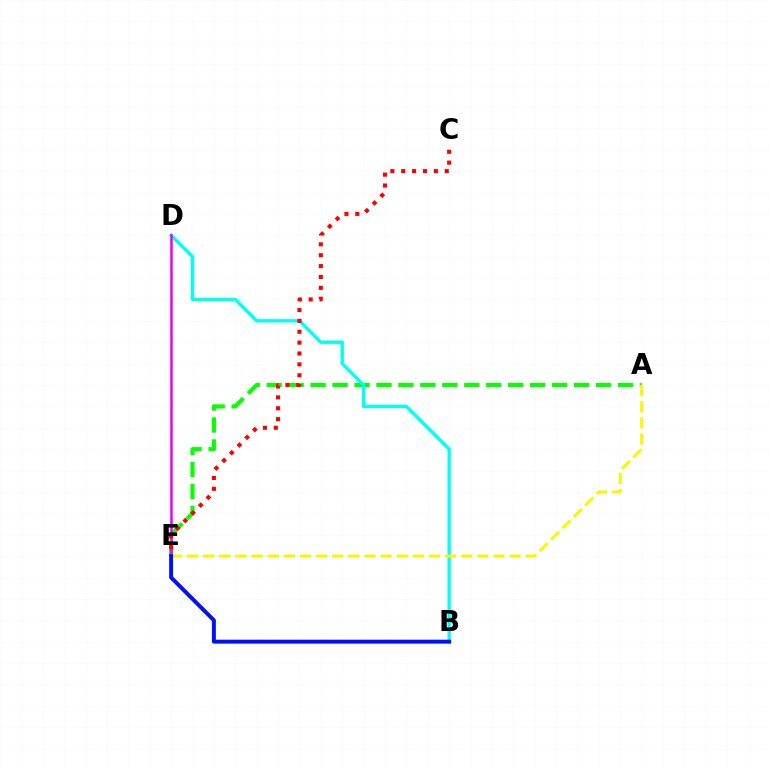{('A', 'E'): [{'color': '#08ff00', 'line_style': 'dashed', 'thickness': 2.98}, {'color': '#fcf500', 'line_style': 'dashed', 'thickness': 2.19}], ('B', 'D'): [{'color': '#00fff6', 'line_style': 'solid', 'thickness': 2.42}], ('D', 'E'): [{'color': '#ee00ff', 'line_style': 'solid', 'thickness': 1.83}], ('C', 'E'): [{'color': '#ff0000', 'line_style': 'dotted', 'thickness': 2.96}], ('B', 'E'): [{'color': '#0010ff', 'line_style': 'solid', 'thickness': 2.84}]}